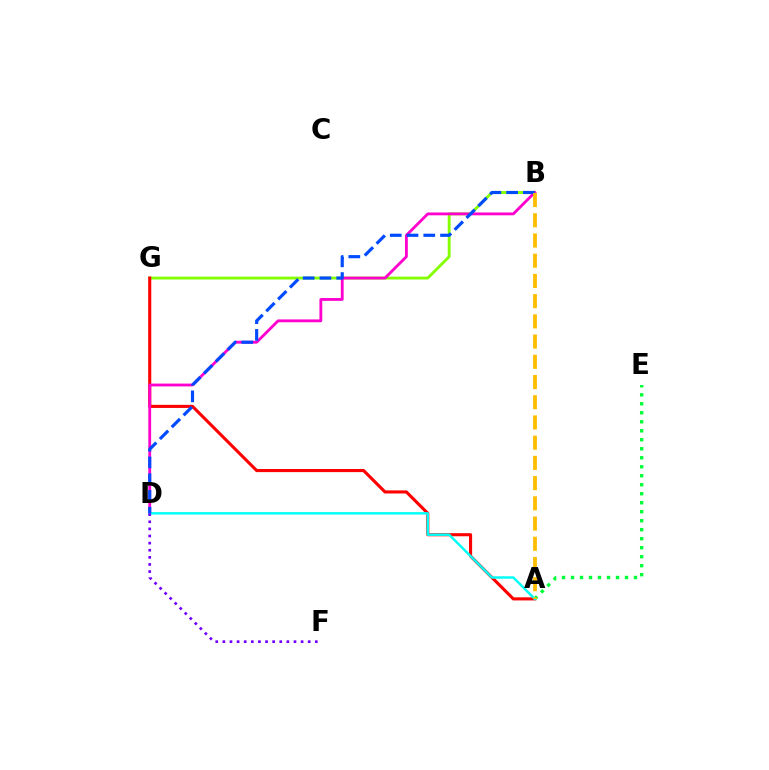{('B', 'G'): [{'color': '#84ff00', 'line_style': 'solid', 'thickness': 2.05}], ('A', 'G'): [{'color': '#ff0000', 'line_style': 'solid', 'thickness': 2.24}], ('B', 'D'): [{'color': '#ff00cf', 'line_style': 'solid', 'thickness': 2.03}, {'color': '#004bff', 'line_style': 'dashed', 'thickness': 2.28}], ('A', 'E'): [{'color': '#00ff39', 'line_style': 'dotted', 'thickness': 2.44}], ('A', 'D'): [{'color': '#00fff6', 'line_style': 'solid', 'thickness': 1.76}], ('A', 'B'): [{'color': '#ffbd00', 'line_style': 'dashed', 'thickness': 2.75}], ('D', 'F'): [{'color': '#7200ff', 'line_style': 'dotted', 'thickness': 1.93}]}